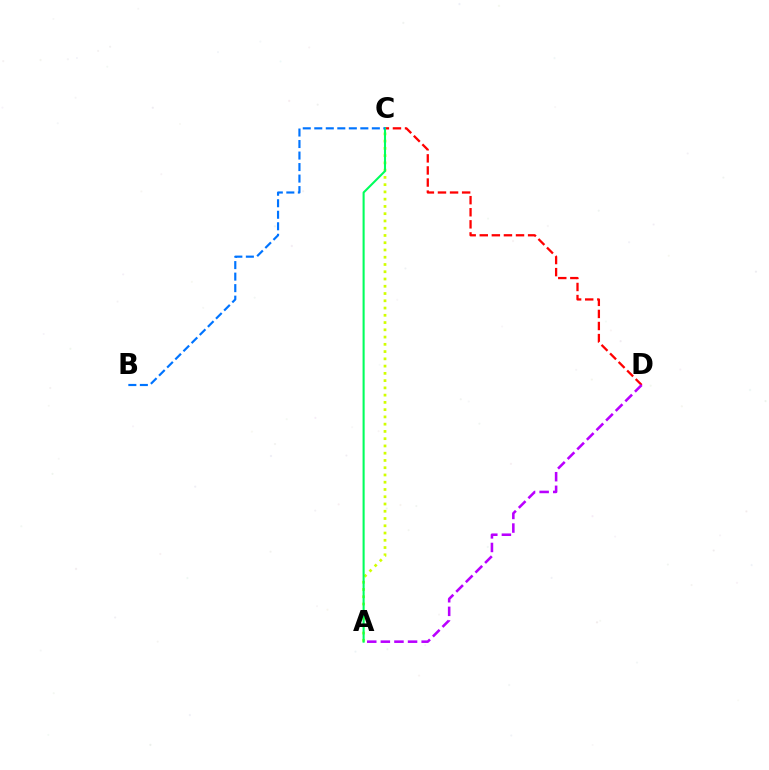{('A', 'C'): [{'color': '#d1ff00', 'line_style': 'dotted', 'thickness': 1.97}, {'color': '#00ff5c', 'line_style': 'solid', 'thickness': 1.51}], ('C', 'D'): [{'color': '#ff0000', 'line_style': 'dashed', 'thickness': 1.64}], ('B', 'C'): [{'color': '#0074ff', 'line_style': 'dashed', 'thickness': 1.56}], ('A', 'D'): [{'color': '#b900ff', 'line_style': 'dashed', 'thickness': 1.85}]}